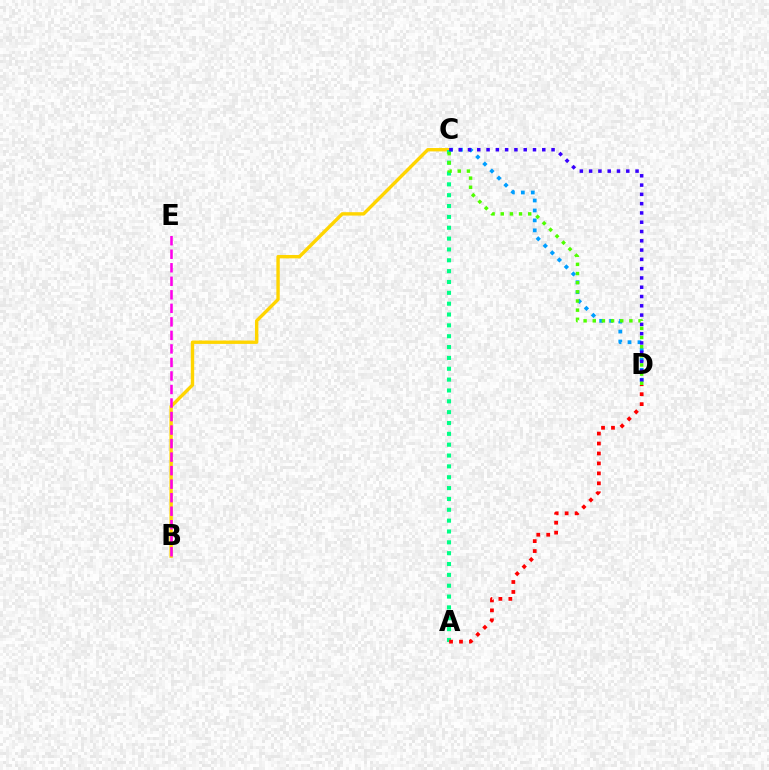{('C', 'D'): [{'color': '#009eff', 'line_style': 'dotted', 'thickness': 2.7}, {'color': '#3700ff', 'line_style': 'dotted', 'thickness': 2.52}, {'color': '#4fff00', 'line_style': 'dotted', 'thickness': 2.49}], ('B', 'C'): [{'color': '#ffd500', 'line_style': 'solid', 'thickness': 2.44}], ('A', 'C'): [{'color': '#00ff86', 'line_style': 'dotted', 'thickness': 2.95}], ('A', 'D'): [{'color': '#ff0000', 'line_style': 'dotted', 'thickness': 2.7}], ('B', 'E'): [{'color': '#ff00ed', 'line_style': 'dashed', 'thickness': 1.84}]}